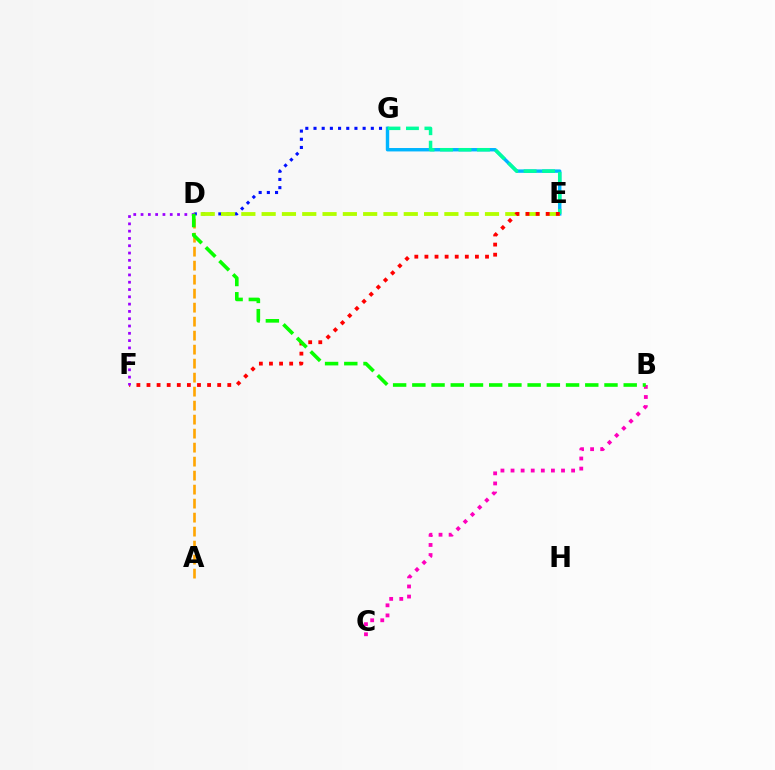{('E', 'G'): [{'color': '#00b5ff', 'line_style': 'solid', 'thickness': 2.46}, {'color': '#00ff9d', 'line_style': 'dashed', 'thickness': 2.51}], ('D', 'G'): [{'color': '#0010ff', 'line_style': 'dotted', 'thickness': 2.22}], ('D', 'E'): [{'color': '#b3ff00', 'line_style': 'dashed', 'thickness': 2.76}], ('A', 'D'): [{'color': '#ffa500', 'line_style': 'dashed', 'thickness': 1.9}], ('B', 'C'): [{'color': '#ff00bd', 'line_style': 'dotted', 'thickness': 2.74}], ('E', 'F'): [{'color': '#ff0000', 'line_style': 'dotted', 'thickness': 2.74}], ('D', 'F'): [{'color': '#9b00ff', 'line_style': 'dotted', 'thickness': 1.98}], ('B', 'D'): [{'color': '#08ff00', 'line_style': 'dashed', 'thickness': 2.61}]}